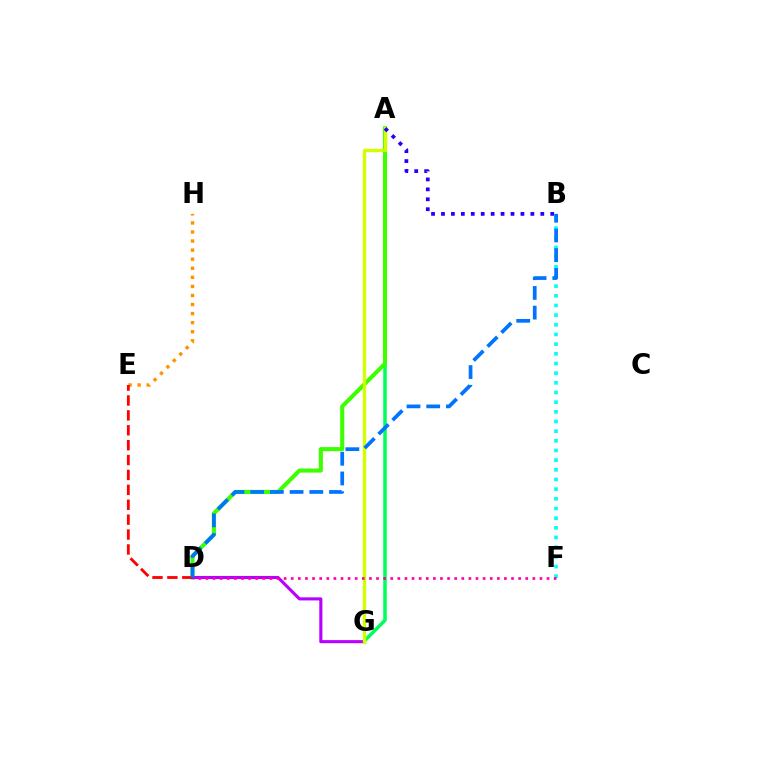{('A', 'G'): [{'color': '#00ff5c', 'line_style': 'solid', 'thickness': 2.55}, {'color': '#d1ff00', 'line_style': 'solid', 'thickness': 2.42}], ('A', 'D'): [{'color': '#3dff00', 'line_style': 'solid', 'thickness': 2.95}], ('D', 'G'): [{'color': '#b900ff', 'line_style': 'solid', 'thickness': 2.23}], ('E', 'H'): [{'color': '#ff9400', 'line_style': 'dotted', 'thickness': 2.46}], ('B', 'F'): [{'color': '#00fff6', 'line_style': 'dotted', 'thickness': 2.63}], ('D', 'E'): [{'color': '#ff0000', 'line_style': 'dashed', 'thickness': 2.02}], ('A', 'B'): [{'color': '#2500ff', 'line_style': 'dotted', 'thickness': 2.7}], ('D', 'F'): [{'color': '#ff00ac', 'line_style': 'dotted', 'thickness': 1.93}], ('B', 'D'): [{'color': '#0074ff', 'line_style': 'dashed', 'thickness': 2.68}]}